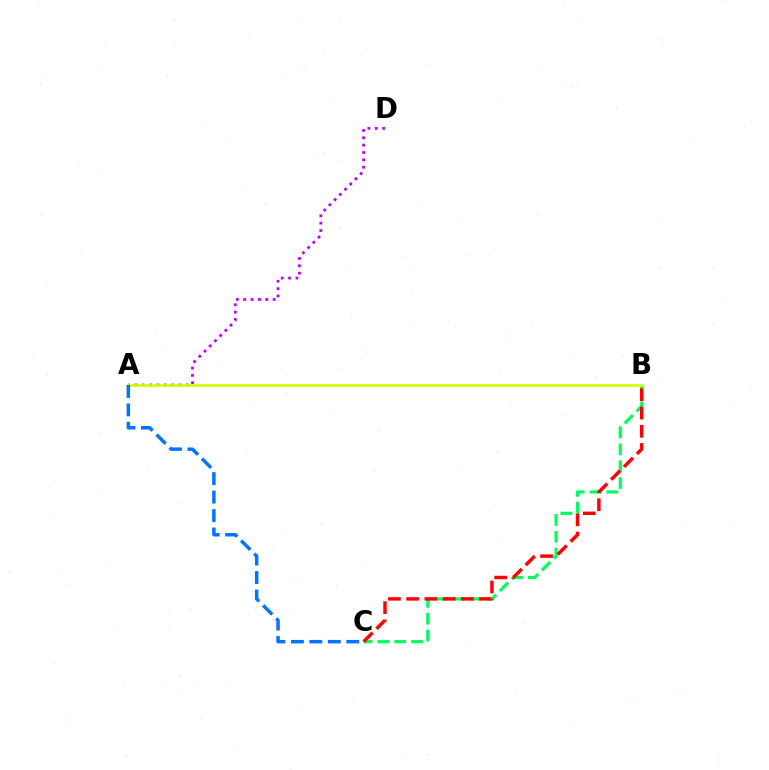{('B', 'C'): [{'color': '#00ff5c', 'line_style': 'dashed', 'thickness': 2.29}, {'color': '#ff0000', 'line_style': 'dashed', 'thickness': 2.48}], ('A', 'D'): [{'color': '#b900ff', 'line_style': 'dotted', 'thickness': 2.0}], ('A', 'B'): [{'color': '#d1ff00', 'line_style': 'solid', 'thickness': 1.92}], ('A', 'C'): [{'color': '#0074ff', 'line_style': 'dashed', 'thickness': 2.51}]}